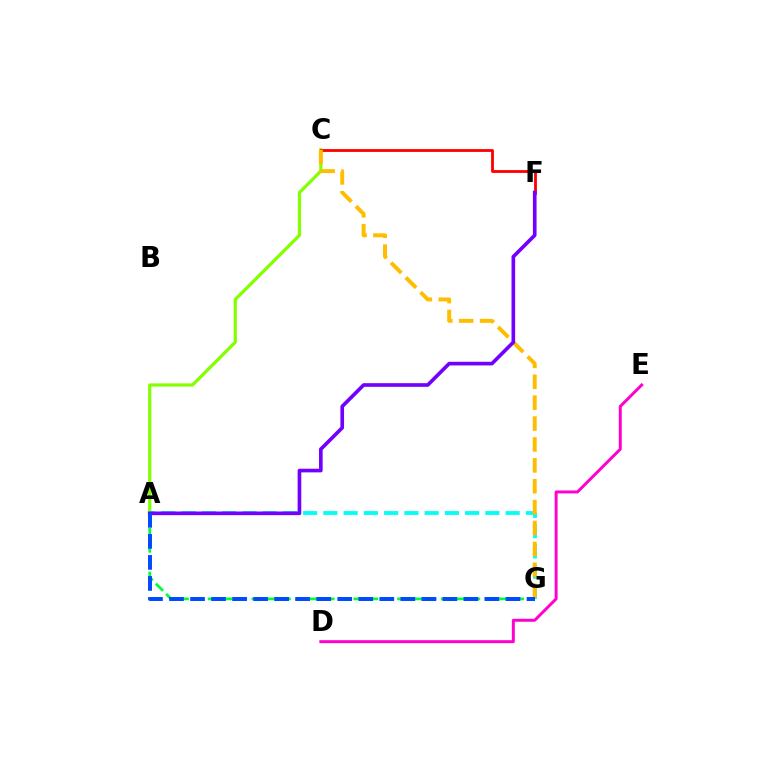{('D', 'E'): [{'color': '#ff00cf', 'line_style': 'solid', 'thickness': 2.13}], ('A', 'C'): [{'color': '#84ff00', 'line_style': 'solid', 'thickness': 2.31}], ('A', 'G'): [{'color': '#00fff6', 'line_style': 'dashed', 'thickness': 2.75}, {'color': '#00ff39', 'line_style': 'dashed', 'thickness': 1.98}, {'color': '#004bff', 'line_style': 'dashed', 'thickness': 2.86}], ('C', 'F'): [{'color': '#ff0000', 'line_style': 'solid', 'thickness': 2.03}], ('C', 'G'): [{'color': '#ffbd00', 'line_style': 'dashed', 'thickness': 2.84}], ('A', 'F'): [{'color': '#7200ff', 'line_style': 'solid', 'thickness': 2.63}]}